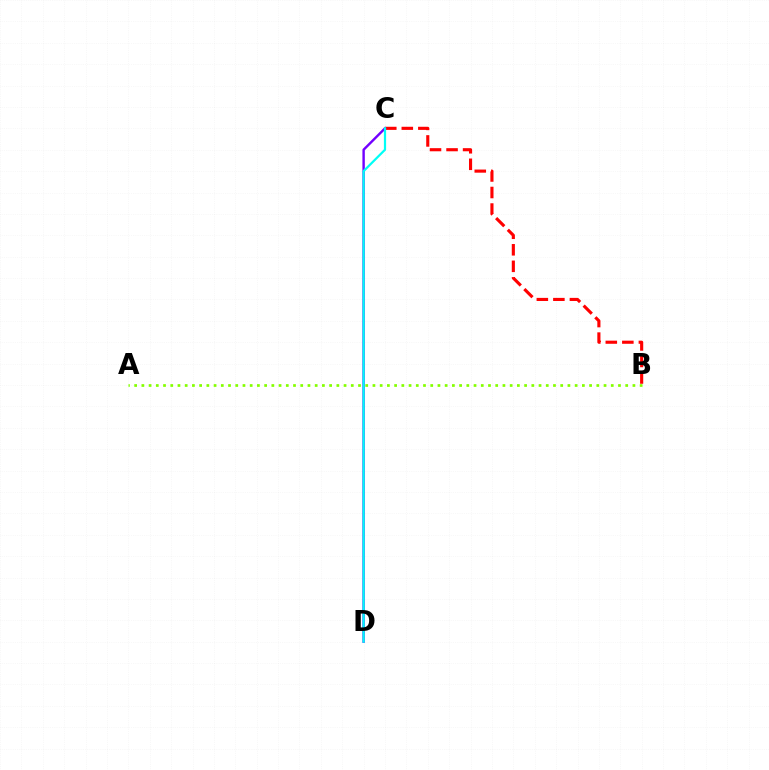{('B', 'C'): [{'color': '#ff0000', 'line_style': 'dashed', 'thickness': 2.25}], ('A', 'B'): [{'color': '#84ff00', 'line_style': 'dotted', 'thickness': 1.96}], ('C', 'D'): [{'color': '#7200ff', 'line_style': 'solid', 'thickness': 1.74}, {'color': '#00fff6', 'line_style': 'solid', 'thickness': 1.6}]}